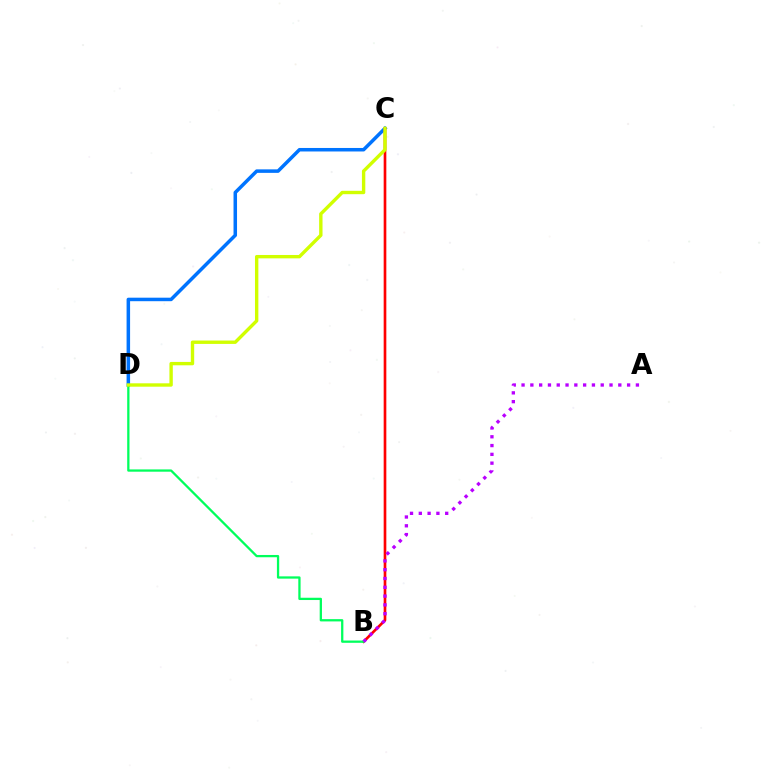{('C', 'D'): [{'color': '#0074ff', 'line_style': 'solid', 'thickness': 2.52}, {'color': '#d1ff00', 'line_style': 'solid', 'thickness': 2.43}], ('B', 'C'): [{'color': '#ff0000', 'line_style': 'solid', 'thickness': 1.91}], ('B', 'D'): [{'color': '#00ff5c', 'line_style': 'solid', 'thickness': 1.64}], ('A', 'B'): [{'color': '#b900ff', 'line_style': 'dotted', 'thickness': 2.39}]}